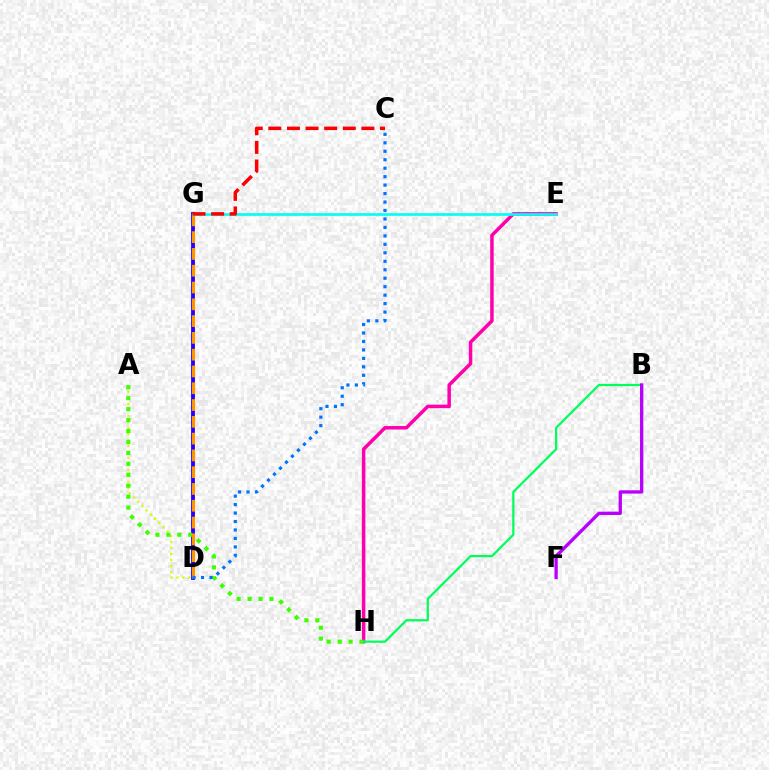{('D', 'G'): [{'color': '#2500ff', 'line_style': 'solid', 'thickness': 2.75}, {'color': '#ff9400', 'line_style': 'dashed', 'thickness': 2.28}], ('E', 'H'): [{'color': '#ff00ac', 'line_style': 'solid', 'thickness': 2.51}], ('A', 'D'): [{'color': '#d1ff00', 'line_style': 'dotted', 'thickness': 1.63}], ('A', 'H'): [{'color': '#3dff00', 'line_style': 'dotted', 'thickness': 2.97}], ('B', 'H'): [{'color': '#00ff5c', 'line_style': 'solid', 'thickness': 1.61}], ('C', 'D'): [{'color': '#0074ff', 'line_style': 'dotted', 'thickness': 2.3}], ('E', 'G'): [{'color': '#00fff6', 'line_style': 'solid', 'thickness': 1.92}], ('B', 'F'): [{'color': '#b900ff', 'line_style': 'solid', 'thickness': 2.38}], ('C', 'G'): [{'color': '#ff0000', 'line_style': 'dashed', 'thickness': 2.53}]}